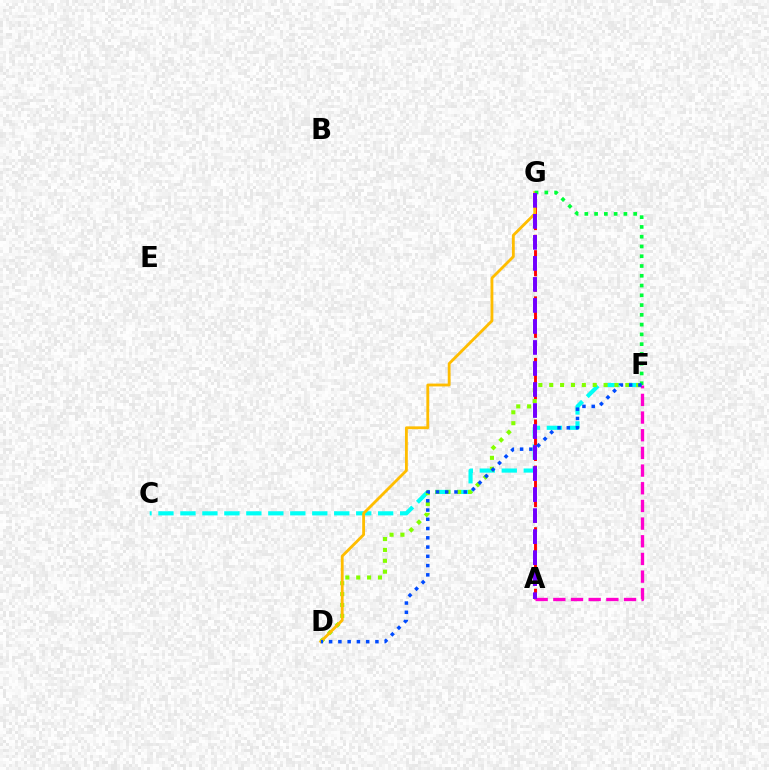{('C', 'F'): [{'color': '#00fff6', 'line_style': 'dashed', 'thickness': 2.99}], ('A', 'G'): [{'color': '#ff0000', 'line_style': 'dashed', 'thickness': 2.09}, {'color': '#7200ff', 'line_style': 'dashed', 'thickness': 2.86}], ('D', 'F'): [{'color': '#84ff00', 'line_style': 'dotted', 'thickness': 2.95}, {'color': '#004bff', 'line_style': 'dotted', 'thickness': 2.52}], ('D', 'G'): [{'color': '#ffbd00', 'line_style': 'solid', 'thickness': 2.04}], ('F', 'G'): [{'color': '#00ff39', 'line_style': 'dotted', 'thickness': 2.65}], ('A', 'F'): [{'color': '#ff00cf', 'line_style': 'dashed', 'thickness': 2.4}]}